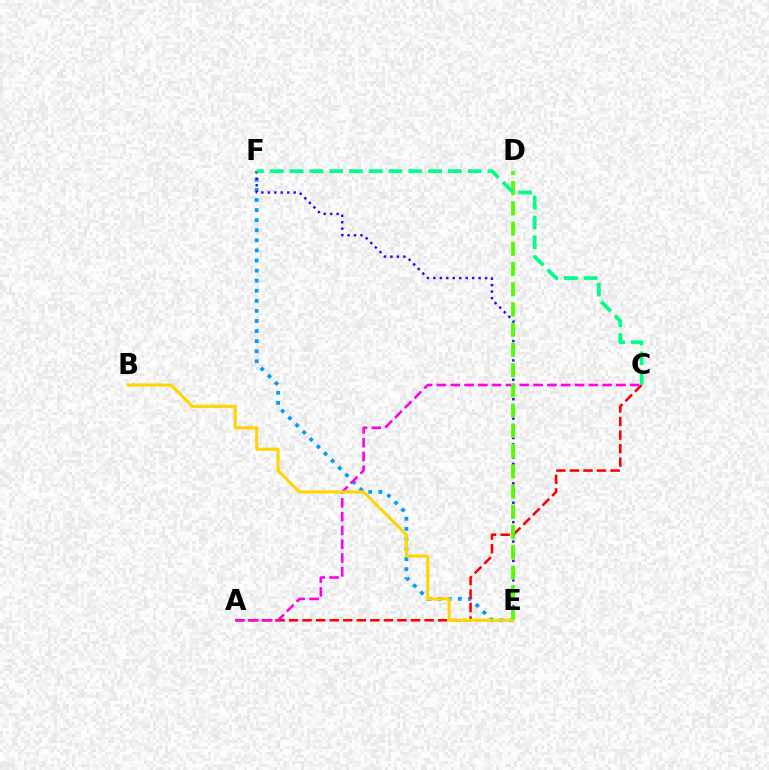{('E', 'F'): [{'color': '#009eff', 'line_style': 'dotted', 'thickness': 2.74}, {'color': '#3700ff', 'line_style': 'dotted', 'thickness': 1.76}], ('A', 'C'): [{'color': '#ff0000', 'line_style': 'dashed', 'thickness': 1.84}, {'color': '#ff00ed', 'line_style': 'dashed', 'thickness': 1.88}], ('D', 'E'): [{'color': '#4fff00', 'line_style': 'dashed', 'thickness': 2.75}], ('B', 'E'): [{'color': '#ffd500', 'line_style': 'solid', 'thickness': 2.2}], ('C', 'F'): [{'color': '#00ff86', 'line_style': 'dashed', 'thickness': 2.69}]}